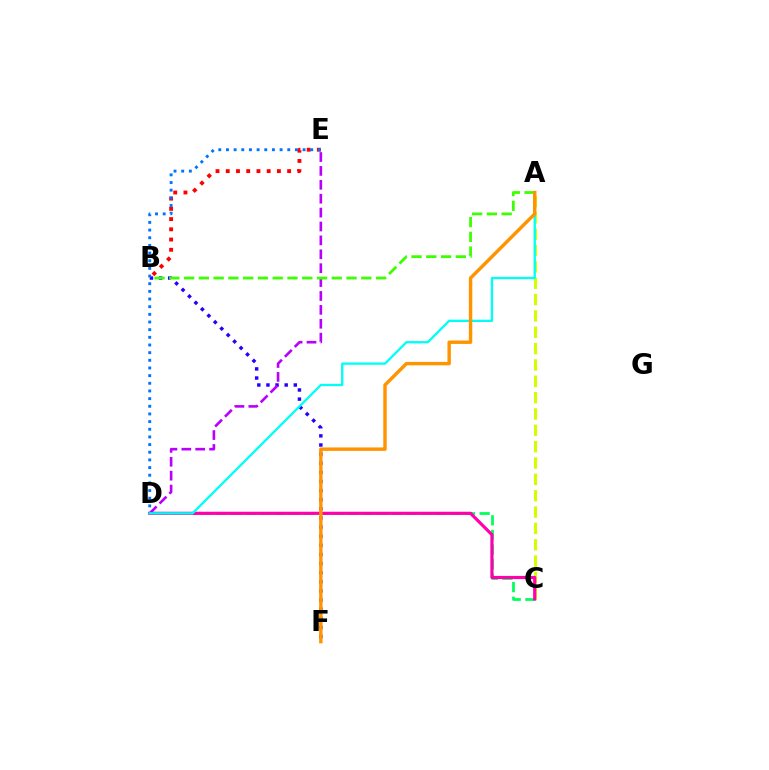{('A', 'C'): [{'color': '#d1ff00', 'line_style': 'dashed', 'thickness': 2.22}], ('B', 'E'): [{'color': '#ff0000', 'line_style': 'dotted', 'thickness': 2.78}], ('C', 'D'): [{'color': '#00ff5c', 'line_style': 'dashed', 'thickness': 1.99}, {'color': '#ff00ac', 'line_style': 'solid', 'thickness': 2.29}], ('B', 'F'): [{'color': '#2500ff', 'line_style': 'dotted', 'thickness': 2.48}], ('D', 'E'): [{'color': '#0074ff', 'line_style': 'dotted', 'thickness': 2.08}, {'color': '#b900ff', 'line_style': 'dashed', 'thickness': 1.89}], ('A', 'D'): [{'color': '#00fff6', 'line_style': 'solid', 'thickness': 1.67}], ('A', 'B'): [{'color': '#3dff00', 'line_style': 'dashed', 'thickness': 2.01}], ('A', 'F'): [{'color': '#ff9400', 'line_style': 'solid', 'thickness': 2.47}]}